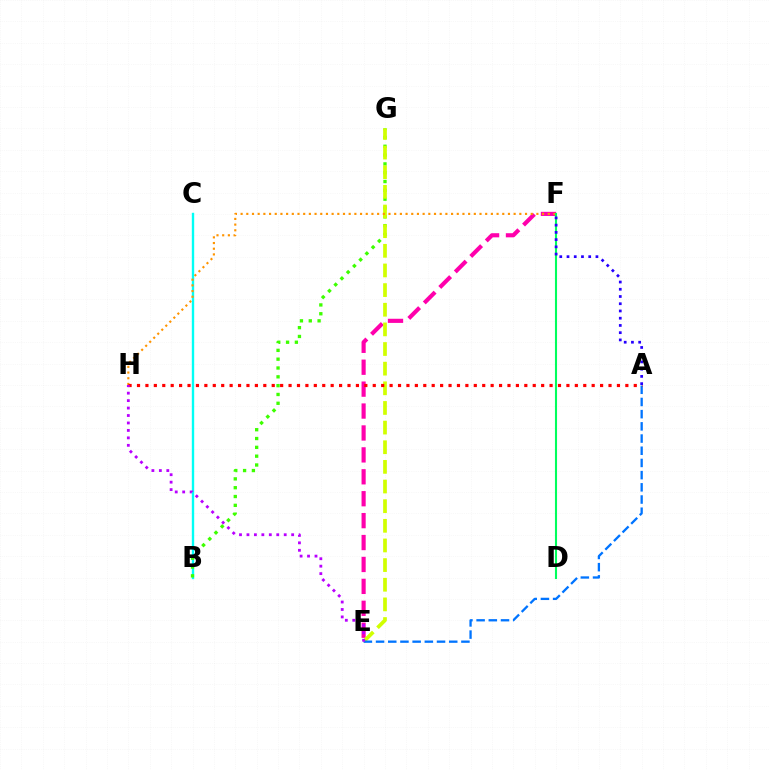{('E', 'F'): [{'color': '#ff00ac', 'line_style': 'dashed', 'thickness': 2.98}], ('B', 'C'): [{'color': '#00fff6', 'line_style': 'solid', 'thickness': 1.71}], ('B', 'G'): [{'color': '#3dff00', 'line_style': 'dotted', 'thickness': 2.4}], ('E', 'G'): [{'color': '#d1ff00', 'line_style': 'dashed', 'thickness': 2.67}], ('F', 'H'): [{'color': '#ff9400', 'line_style': 'dotted', 'thickness': 1.55}], ('D', 'F'): [{'color': '#00ff5c', 'line_style': 'solid', 'thickness': 1.51}], ('A', 'E'): [{'color': '#0074ff', 'line_style': 'dashed', 'thickness': 1.66}], ('A', 'H'): [{'color': '#ff0000', 'line_style': 'dotted', 'thickness': 2.29}], ('E', 'H'): [{'color': '#b900ff', 'line_style': 'dotted', 'thickness': 2.02}], ('A', 'F'): [{'color': '#2500ff', 'line_style': 'dotted', 'thickness': 1.97}]}